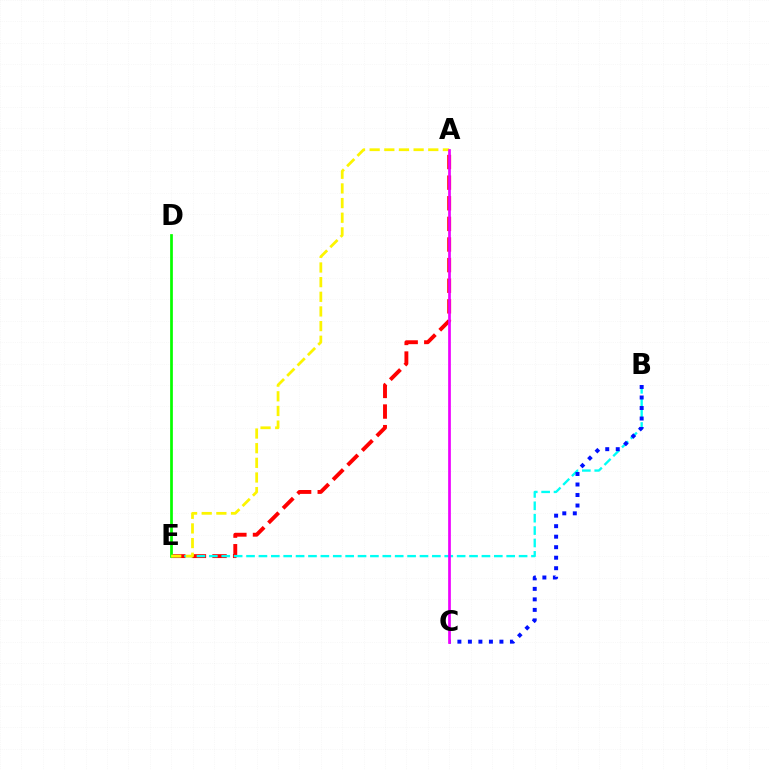{('A', 'E'): [{'color': '#ff0000', 'line_style': 'dashed', 'thickness': 2.8}, {'color': '#fcf500', 'line_style': 'dashed', 'thickness': 1.99}], ('B', 'E'): [{'color': '#00fff6', 'line_style': 'dashed', 'thickness': 1.68}], ('D', 'E'): [{'color': '#08ff00', 'line_style': 'solid', 'thickness': 1.97}], ('B', 'C'): [{'color': '#0010ff', 'line_style': 'dotted', 'thickness': 2.86}], ('A', 'C'): [{'color': '#ee00ff', 'line_style': 'solid', 'thickness': 1.95}]}